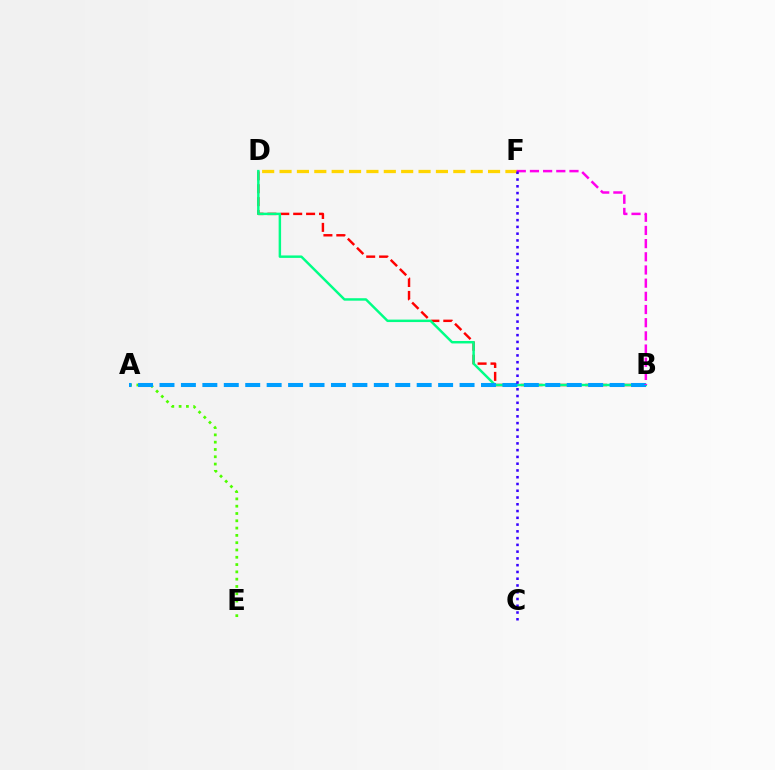{('B', 'D'): [{'color': '#ff0000', 'line_style': 'dashed', 'thickness': 1.75}, {'color': '#00ff86', 'line_style': 'solid', 'thickness': 1.77}], ('A', 'E'): [{'color': '#4fff00', 'line_style': 'dotted', 'thickness': 1.98}], ('A', 'B'): [{'color': '#009eff', 'line_style': 'dashed', 'thickness': 2.91}], ('D', 'F'): [{'color': '#ffd500', 'line_style': 'dashed', 'thickness': 2.36}], ('B', 'F'): [{'color': '#ff00ed', 'line_style': 'dashed', 'thickness': 1.79}], ('C', 'F'): [{'color': '#3700ff', 'line_style': 'dotted', 'thickness': 1.84}]}